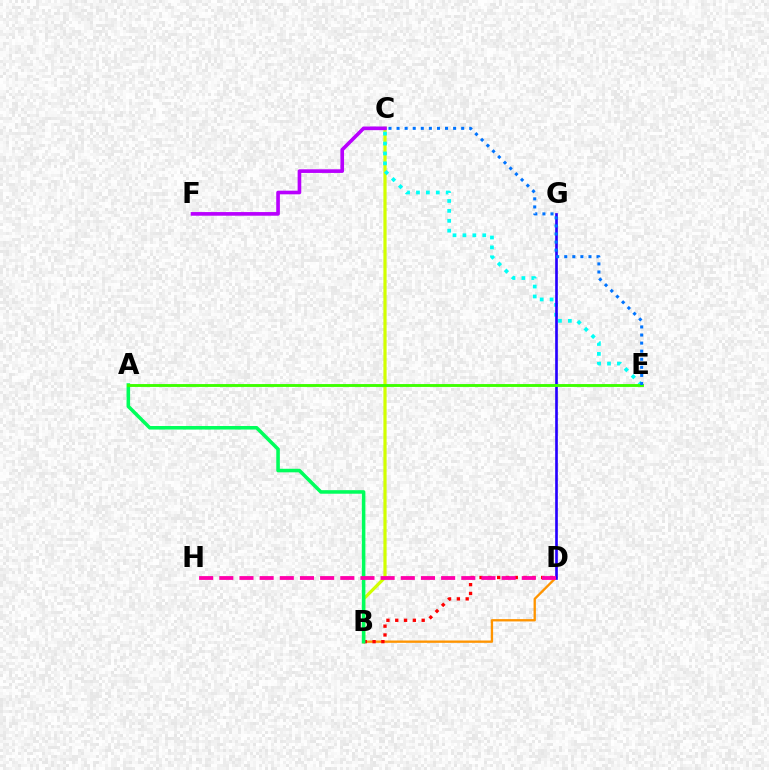{('B', 'C'): [{'color': '#d1ff00', 'line_style': 'solid', 'thickness': 2.31}], ('B', 'D'): [{'color': '#ff9400', 'line_style': 'solid', 'thickness': 1.68}, {'color': '#ff0000', 'line_style': 'dotted', 'thickness': 2.39}], ('C', 'E'): [{'color': '#00fff6', 'line_style': 'dotted', 'thickness': 2.69}, {'color': '#0074ff', 'line_style': 'dotted', 'thickness': 2.19}], ('D', 'G'): [{'color': '#2500ff', 'line_style': 'solid', 'thickness': 1.91}], ('A', 'B'): [{'color': '#00ff5c', 'line_style': 'solid', 'thickness': 2.55}], ('D', 'H'): [{'color': '#ff00ac', 'line_style': 'dashed', 'thickness': 2.74}], ('C', 'F'): [{'color': '#b900ff', 'line_style': 'solid', 'thickness': 2.62}], ('A', 'E'): [{'color': '#3dff00', 'line_style': 'solid', 'thickness': 2.06}]}